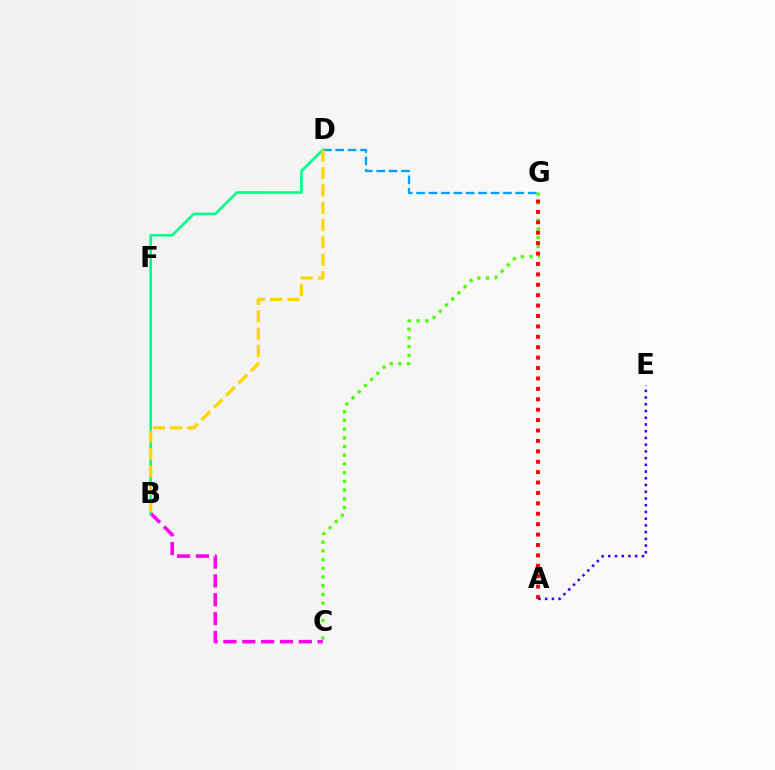{('C', 'G'): [{'color': '#4fff00', 'line_style': 'dotted', 'thickness': 2.37}], ('D', 'G'): [{'color': '#009eff', 'line_style': 'dashed', 'thickness': 1.68}], ('A', 'G'): [{'color': '#ff0000', 'line_style': 'dotted', 'thickness': 2.83}], ('B', 'C'): [{'color': '#ff00ed', 'line_style': 'dashed', 'thickness': 2.56}], ('B', 'D'): [{'color': '#00ff86', 'line_style': 'solid', 'thickness': 1.9}, {'color': '#ffd500', 'line_style': 'dashed', 'thickness': 2.35}], ('A', 'E'): [{'color': '#3700ff', 'line_style': 'dotted', 'thickness': 1.83}]}